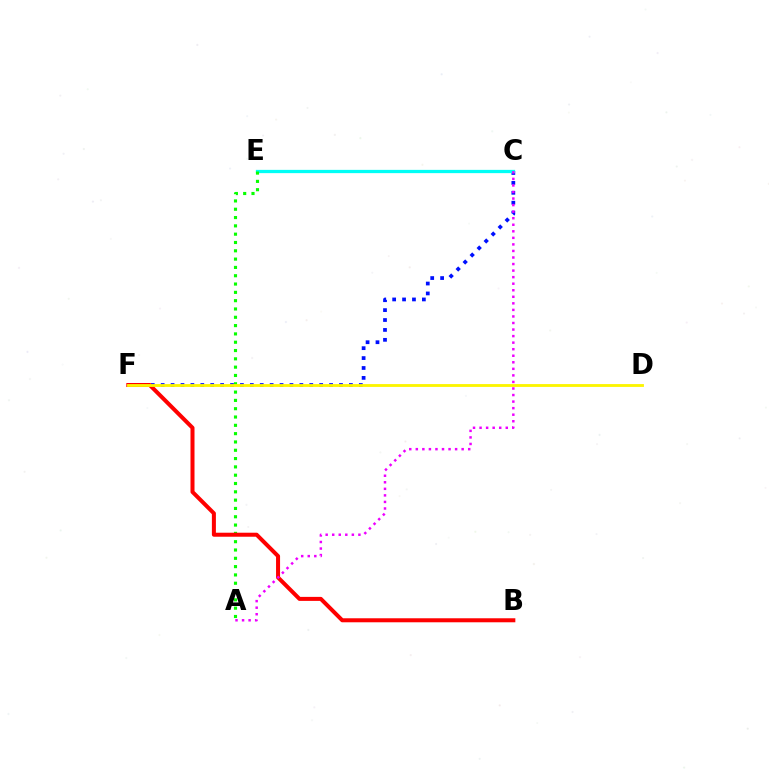{('C', 'F'): [{'color': '#0010ff', 'line_style': 'dotted', 'thickness': 2.69}], ('C', 'E'): [{'color': '#00fff6', 'line_style': 'solid', 'thickness': 2.35}], ('A', 'E'): [{'color': '#08ff00', 'line_style': 'dotted', 'thickness': 2.26}], ('B', 'F'): [{'color': '#ff0000', 'line_style': 'solid', 'thickness': 2.89}], ('A', 'C'): [{'color': '#ee00ff', 'line_style': 'dotted', 'thickness': 1.78}], ('D', 'F'): [{'color': '#fcf500', 'line_style': 'solid', 'thickness': 2.04}]}